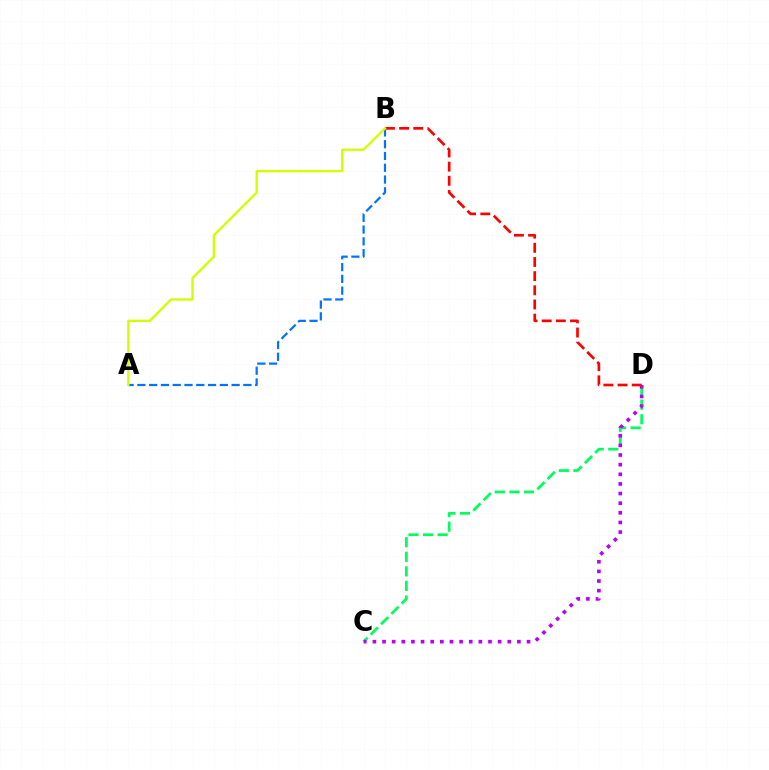{('C', 'D'): [{'color': '#00ff5c', 'line_style': 'dashed', 'thickness': 1.98}, {'color': '#b900ff', 'line_style': 'dotted', 'thickness': 2.62}], ('B', 'D'): [{'color': '#ff0000', 'line_style': 'dashed', 'thickness': 1.92}], ('A', 'B'): [{'color': '#0074ff', 'line_style': 'dashed', 'thickness': 1.6}, {'color': '#d1ff00', 'line_style': 'solid', 'thickness': 1.68}]}